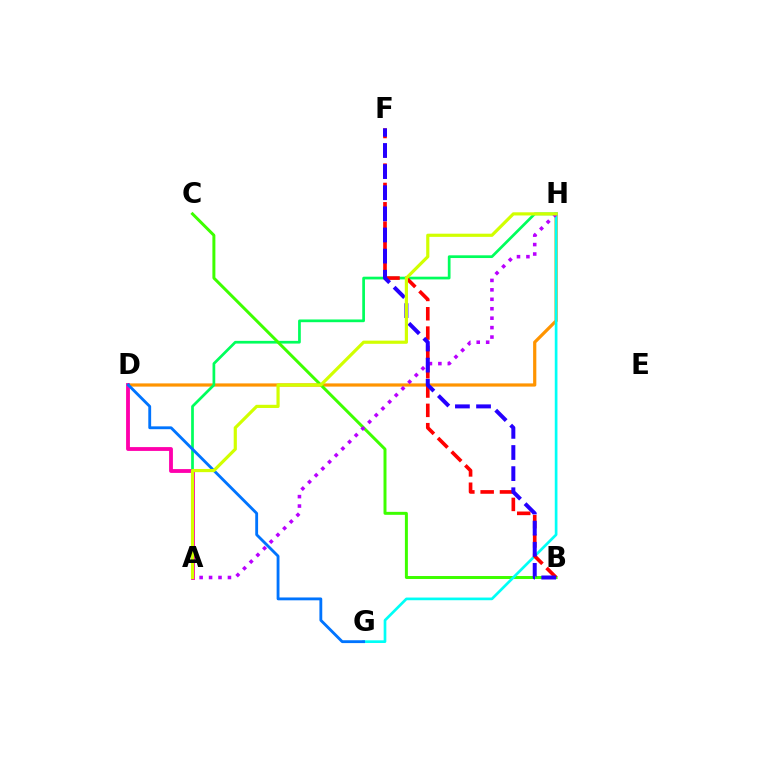{('D', 'H'): [{'color': '#ff9400', 'line_style': 'solid', 'thickness': 2.31}], ('A', 'H'): [{'color': '#00ff5c', 'line_style': 'solid', 'thickness': 1.96}, {'color': '#b900ff', 'line_style': 'dotted', 'thickness': 2.57}, {'color': '#d1ff00', 'line_style': 'solid', 'thickness': 2.29}], ('A', 'D'): [{'color': '#ff00ac', 'line_style': 'solid', 'thickness': 2.76}], ('B', 'C'): [{'color': '#3dff00', 'line_style': 'solid', 'thickness': 2.14}], ('G', 'H'): [{'color': '#00fff6', 'line_style': 'solid', 'thickness': 1.93}], ('B', 'F'): [{'color': '#ff0000', 'line_style': 'dashed', 'thickness': 2.62}, {'color': '#2500ff', 'line_style': 'dashed', 'thickness': 2.87}], ('D', 'G'): [{'color': '#0074ff', 'line_style': 'solid', 'thickness': 2.05}]}